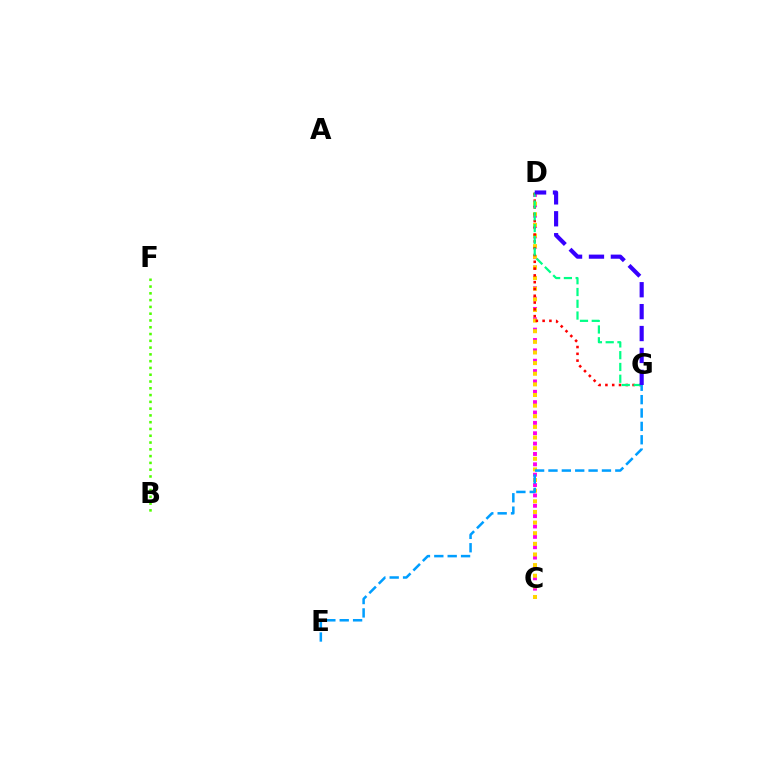{('C', 'D'): [{'color': '#ff00ed', 'line_style': 'dotted', 'thickness': 2.81}, {'color': '#ffd500', 'line_style': 'dotted', 'thickness': 2.89}], ('D', 'G'): [{'color': '#ff0000', 'line_style': 'dotted', 'thickness': 1.85}, {'color': '#00ff86', 'line_style': 'dashed', 'thickness': 1.6}, {'color': '#3700ff', 'line_style': 'dashed', 'thickness': 2.98}], ('E', 'G'): [{'color': '#009eff', 'line_style': 'dashed', 'thickness': 1.82}], ('B', 'F'): [{'color': '#4fff00', 'line_style': 'dotted', 'thickness': 1.84}]}